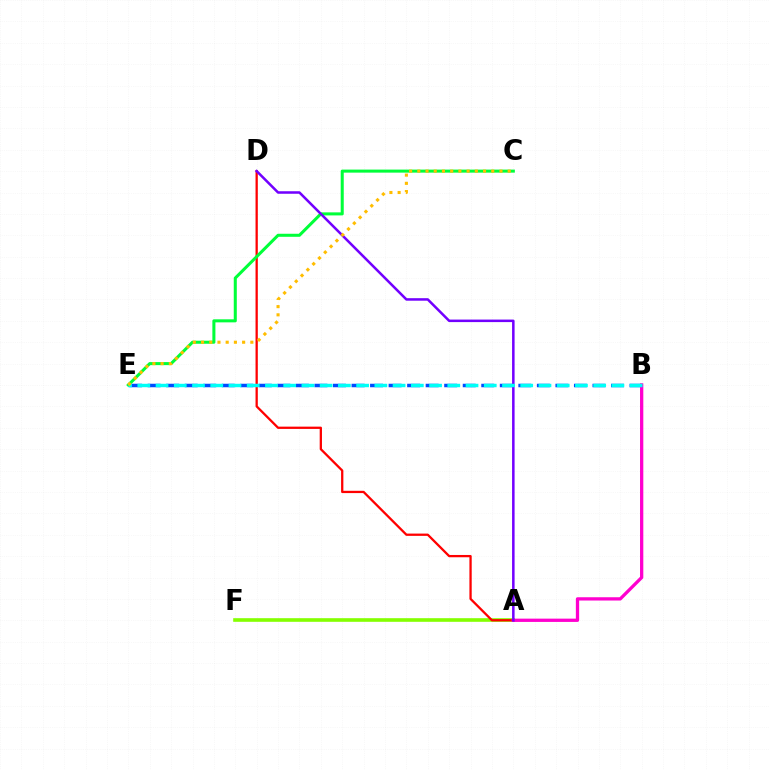{('A', 'F'): [{'color': '#84ff00', 'line_style': 'solid', 'thickness': 2.61}], ('A', 'D'): [{'color': '#ff0000', 'line_style': 'solid', 'thickness': 1.64}, {'color': '#7200ff', 'line_style': 'solid', 'thickness': 1.82}], ('B', 'E'): [{'color': '#004bff', 'line_style': 'dashed', 'thickness': 2.52}, {'color': '#00fff6', 'line_style': 'dashed', 'thickness': 2.48}], ('A', 'B'): [{'color': '#ff00cf', 'line_style': 'solid', 'thickness': 2.37}], ('C', 'E'): [{'color': '#00ff39', 'line_style': 'solid', 'thickness': 2.19}, {'color': '#ffbd00', 'line_style': 'dotted', 'thickness': 2.23}]}